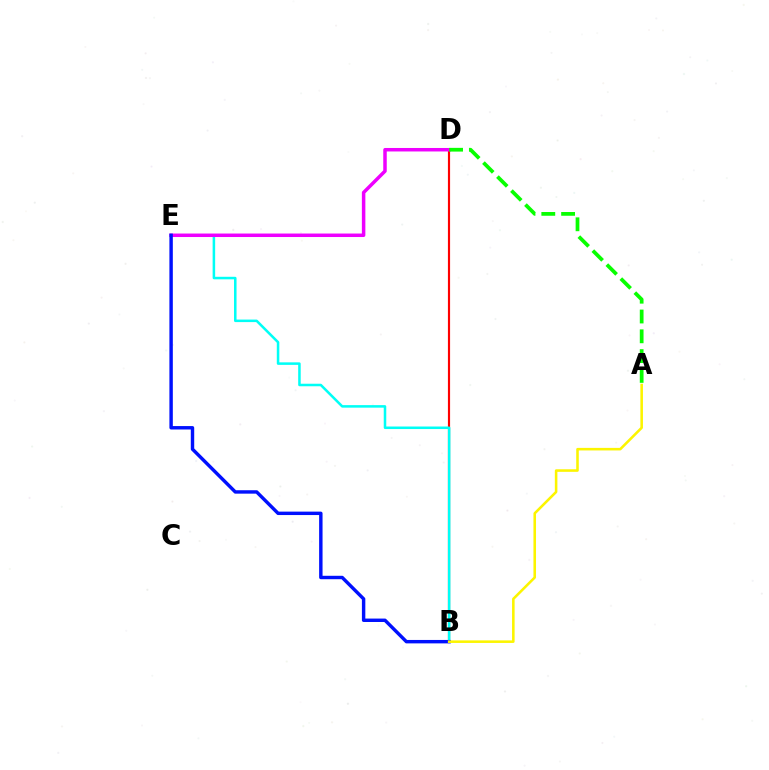{('B', 'D'): [{'color': '#ff0000', 'line_style': 'solid', 'thickness': 1.56}], ('B', 'E'): [{'color': '#00fff6', 'line_style': 'solid', 'thickness': 1.82}, {'color': '#0010ff', 'line_style': 'solid', 'thickness': 2.46}], ('D', 'E'): [{'color': '#ee00ff', 'line_style': 'solid', 'thickness': 2.51}], ('A', 'D'): [{'color': '#08ff00', 'line_style': 'dashed', 'thickness': 2.69}], ('A', 'B'): [{'color': '#fcf500', 'line_style': 'solid', 'thickness': 1.84}]}